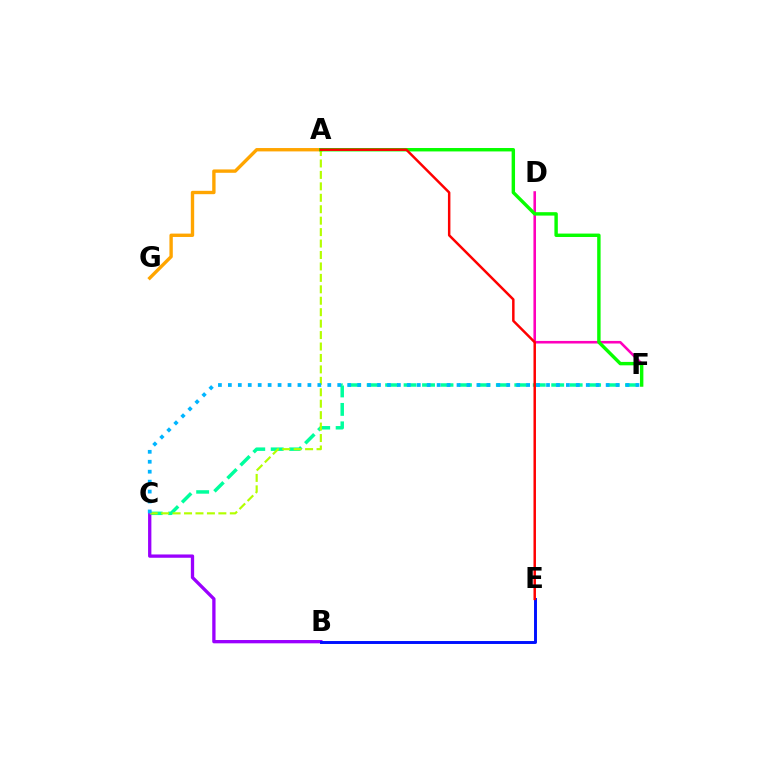{('D', 'F'): [{'color': '#ff00bd', 'line_style': 'solid', 'thickness': 1.86}], ('C', 'F'): [{'color': '#00ff9d', 'line_style': 'dashed', 'thickness': 2.51}, {'color': '#00b5ff', 'line_style': 'dotted', 'thickness': 2.7}], ('A', 'G'): [{'color': '#ffa500', 'line_style': 'solid', 'thickness': 2.42}], ('B', 'C'): [{'color': '#9b00ff', 'line_style': 'solid', 'thickness': 2.38}], ('B', 'E'): [{'color': '#0010ff', 'line_style': 'solid', 'thickness': 2.11}], ('A', 'C'): [{'color': '#b3ff00', 'line_style': 'dashed', 'thickness': 1.55}], ('A', 'F'): [{'color': '#08ff00', 'line_style': 'solid', 'thickness': 2.46}], ('A', 'E'): [{'color': '#ff0000', 'line_style': 'solid', 'thickness': 1.78}]}